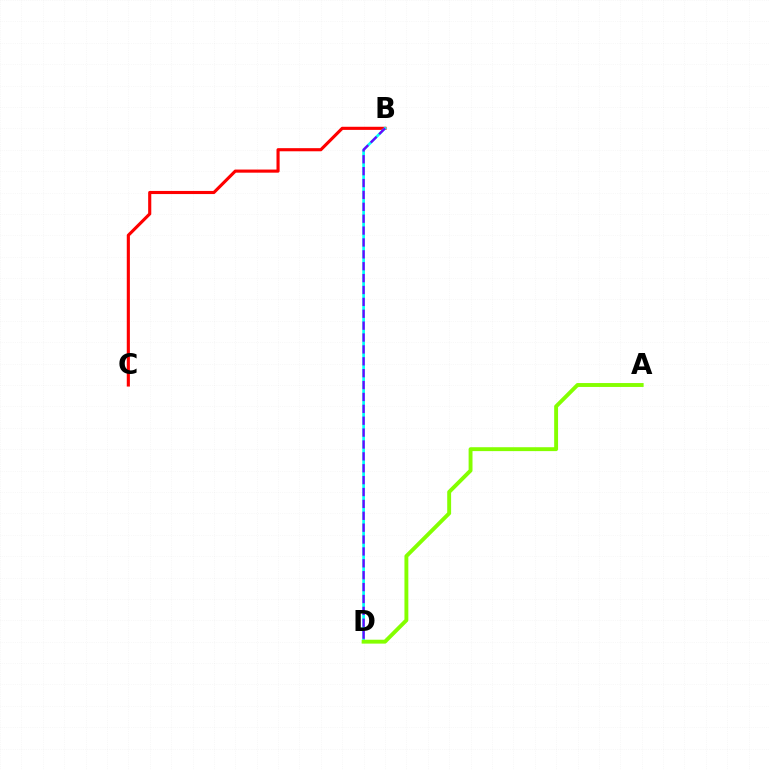{('B', 'C'): [{'color': '#ff0000', 'line_style': 'solid', 'thickness': 2.25}], ('B', 'D'): [{'color': '#00fff6', 'line_style': 'solid', 'thickness': 1.94}, {'color': '#7200ff', 'line_style': 'dashed', 'thickness': 1.61}], ('A', 'D'): [{'color': '#84ff00', 'line_style': 'solid', 'thickness': 2.81}]}